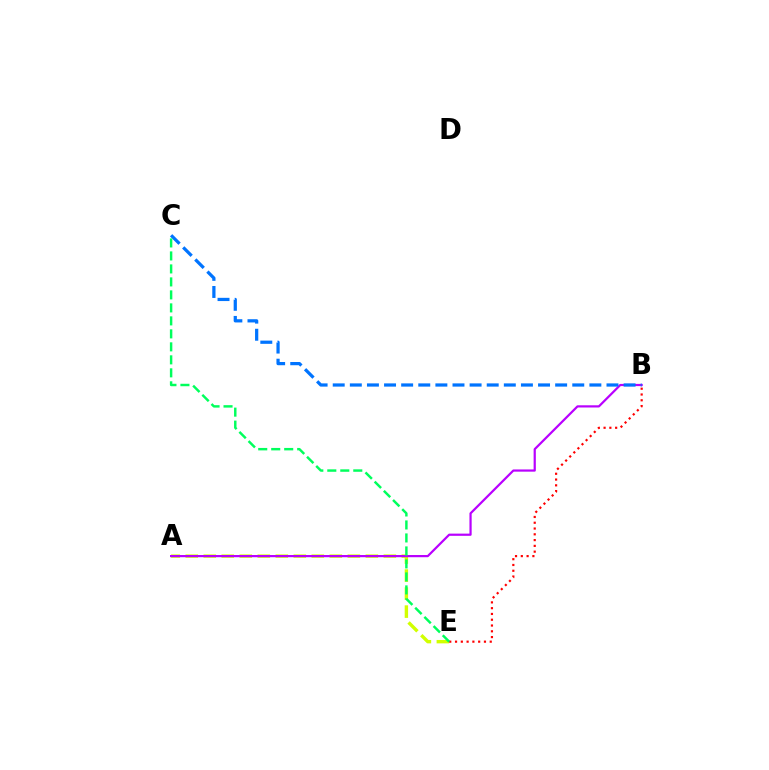{('A', 'E'): [{'color': '#d1ff00', 'line_style': 'dashed', 'thickness': 2.45}], ('A', 'B'): [{'color': '#b900ff', 'line_style': 'solid', 'thickness': 1.59}], ('B', 'E'): [{'color': '#ff0000', 'line_style': 'dotted', 'thickness': 1.57}], ('B', 'C'): [{'color': '#0074ff', 'line_style': 'dashed', 'thickness': 2.32}], ('C', 'E'): [{'color': '#00ff5c', 'line_style': 'dashed', 'thickness': 1.76}]}